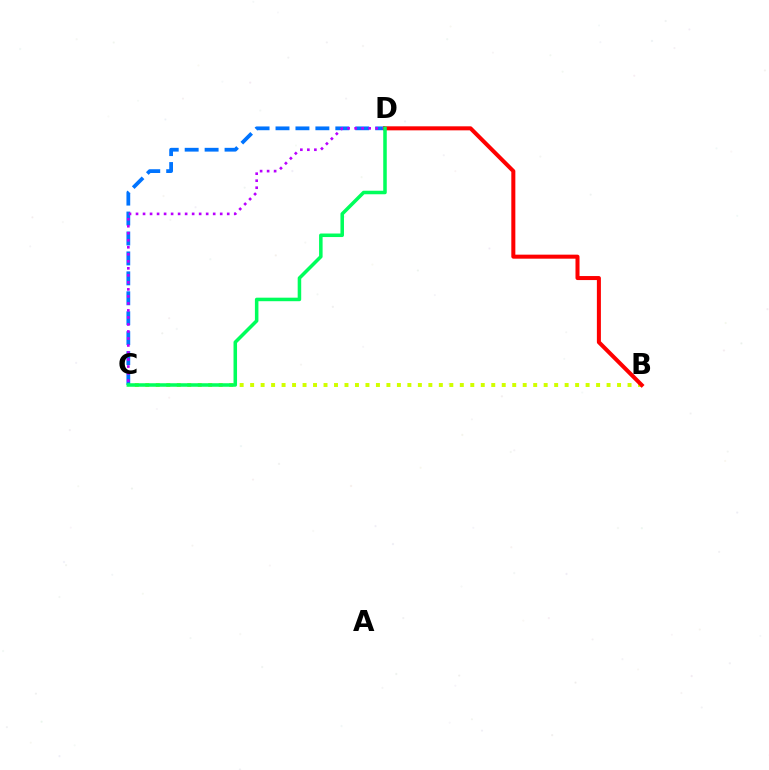{('C', 'D'): [{'color': '#0074ff', 'line_style': 'dashed', 'thickness': 2.71}, {'color': '#b900ff', 'line_style': 'dotted', 'thickness': 1.91}, {'color': '#00ff5c', 'line_style': 'solid', 'thickness': 2.54}], ('B', 'C'): [{'color': '#d1ff00', 'line_style': 'dotted', 'thickness': 2.85}], ('B', 'D'): [{'color': '#ff0000', 'line_style': 'solid', 'thickness': 2.9}]}